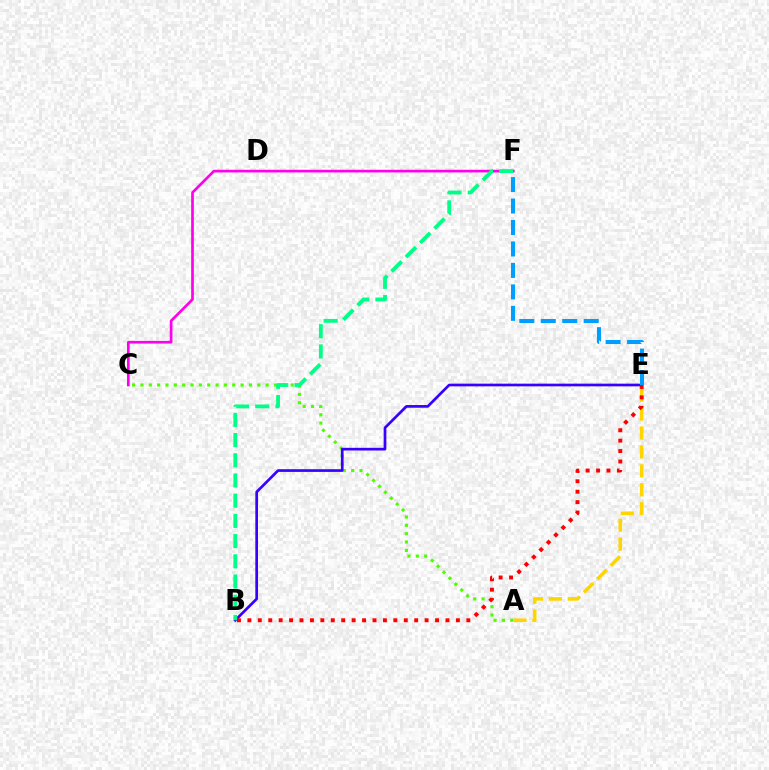{('A', 'C'): [{'color': '#4fff00', 'line_style': 'dotted', 'thickness': 2.27}], ('B', 'E'): [{'color': '#3700ff', 'line_style': 'solid', 'thickness': 1.94}, {'color': '#ff0000', 'line_style': 'dotted', 'thickness': 2.83}], ('C', 'F'): [{'color': '#ff00ed', 'line_style': 'solid', 'thickness': 1.93}], ('B', 'F'): [{'color': '#00ff86', 'line_style': 'dashed', 'thickness': 2.75}], ('E', 'F'): [{'color': '#009eff', 'line_style': 'dashed', 'thickness': 2.92}], ('A', 'E'): [{'color': '#ffd500', 'line_style': 'dashed', 'thickness': 2.57}]}